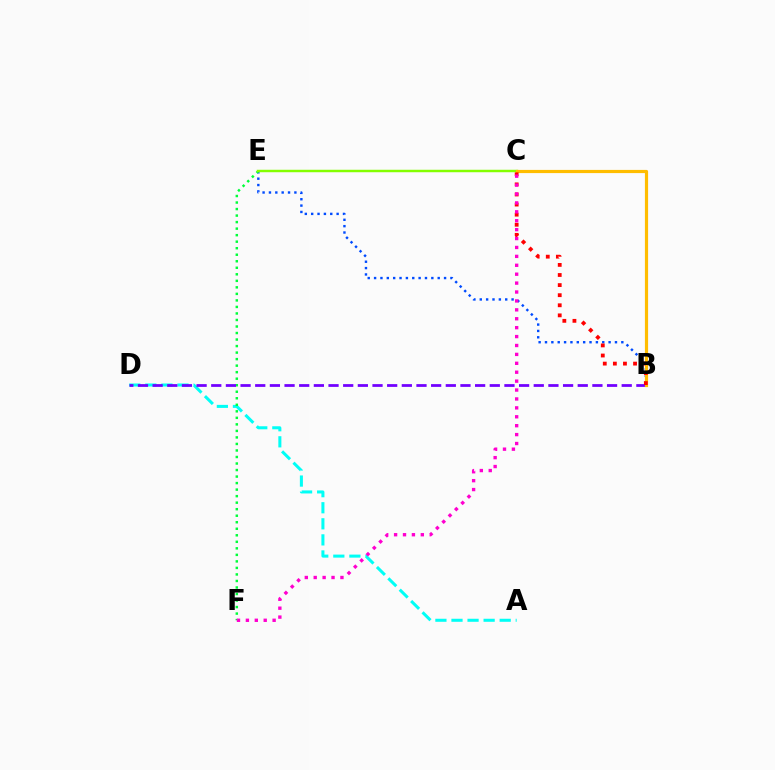{('B', 'E'): [{'color': '#004bff', 'line_style': 'dotted', 'thickness': 1.73}], ('A', 'D'): [{'color': '#00fff6', 'line_style': 'dashed', 'thickness': 2.18}], ('E', 'F'): [{'color': '#00ff39', 'line_style': 'dotted', 'thickness': 1.77}], ('C', 'E'): [{'color': '#84ff00', 'line_style': 'solid', 'thickness': 1.77}], ('B', 'D'): [{'color': '#7200ff', 'line_style': 'dashed', 'thickness': 1.99}], ('B', 'C'): [{'color': '#ffbd00', 'line_style': 'solid', 'thickness': 2.29}, {'color': '#ff0000', 'line_style': 'dotted', 'thickness': 2.74}], ('C', 'F'): [{'color': '#ff00cf', 'line_style': 'dotted', 'thickness': 2.42}]}